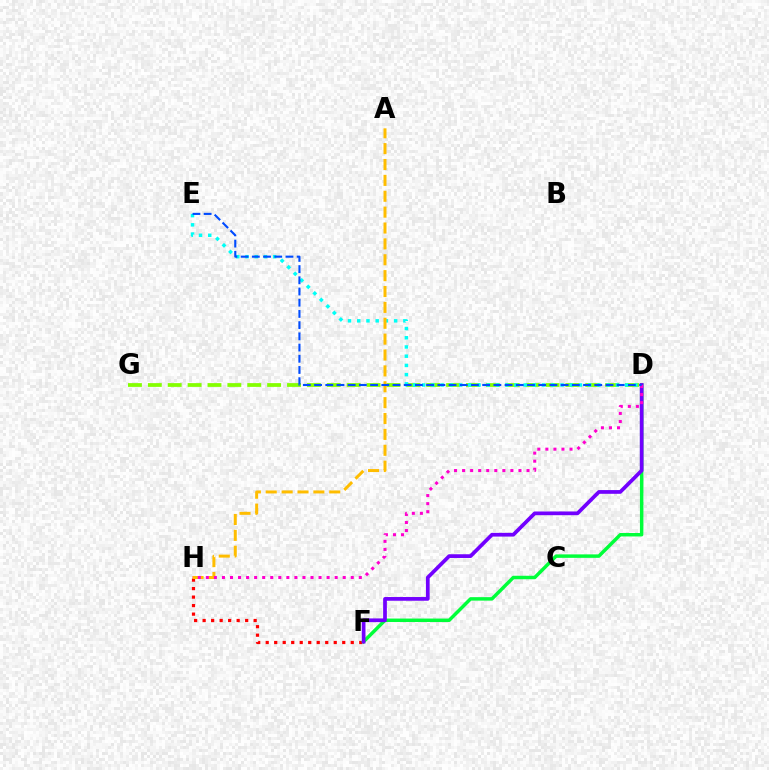{('D', 'G'): [{'color': '#84ff00', 'line_style': 'dashed', 'thickness': 2.7}], ('D', 'E'): [{'color': '#00fff6', 'line_style': 'dotted', 'thickness': 2.51}, {'color': '#004bff', 'line_style': 'dashed', 'thickness': 1.52}], ('F', 'H'): [{'color': '#ff0000', 'line_style': 'dotted', 'thickness': 2.31}], ('D', 'F'): [{'color': '#00ff39', 'line_style': 'solid', 'thickness': 2.49}, {'color': '#7200ff', 'line_style': 'solid', 'thickness': 2.68}], ('A', 'H'): [{'color': '#ffbd00', 'line_style': 'dashed', 'thickness': 2.16}], ('D', 'H'): [{'color': '#ff00cf', 'line_style': 'dotted', 'thickness': 2.19}]}